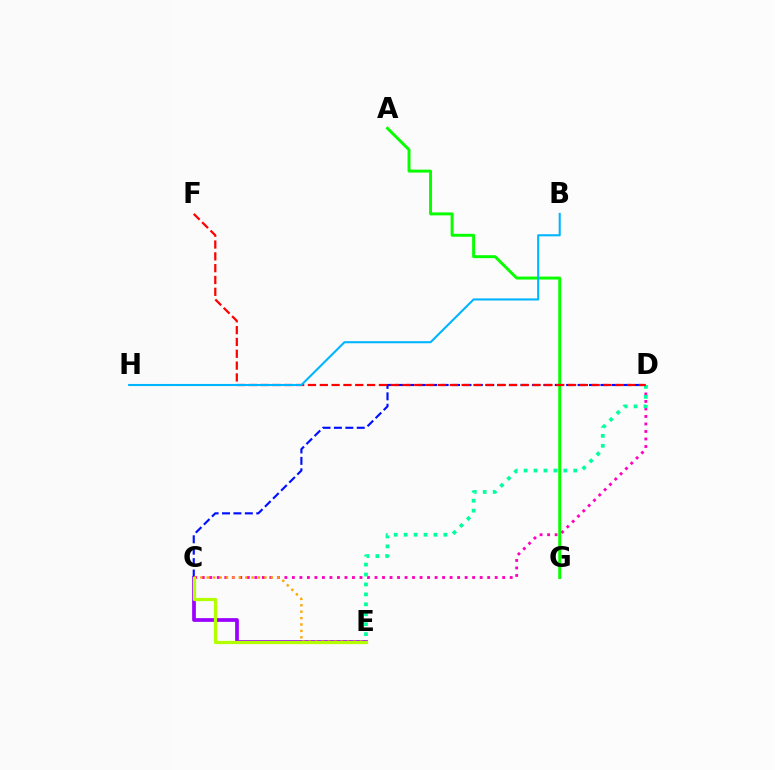{('C', 'E'): [{'color': '#9b00ff', 'line_style': 'solid', 'thickness': 2.68}, {'color': '#ffa500', 'line_style': 'dotted', 'thickness': 1.74}, {'color': '#b3ff00', 'line_style': 'solid', 'thickness': 2.33}], ('C', 'D'): [{'color': '#0010ff', 'line_style': 'dashed', 'thickness': 1.55}, {'color': '#ff00bd', 'line_style': 'dotted', 'thickness': 2.04}], ('D', 'E'): [{'color': '#00ff9d', 'line_style': 'dotted', 'thickness': 2.7}], ('A', 'G'): [{'color': '#08ff00', 'line_style': 'solid', 'thickness': 2.12}], ('D', 'F'): [{'color': '#ff0000', 'line_style': 'dashed', 'thickness': 1.61}], ('B', 'H'): [{'color': '#00b5ff', 'line_style': 'solid', 'thickness': 1.5}]}